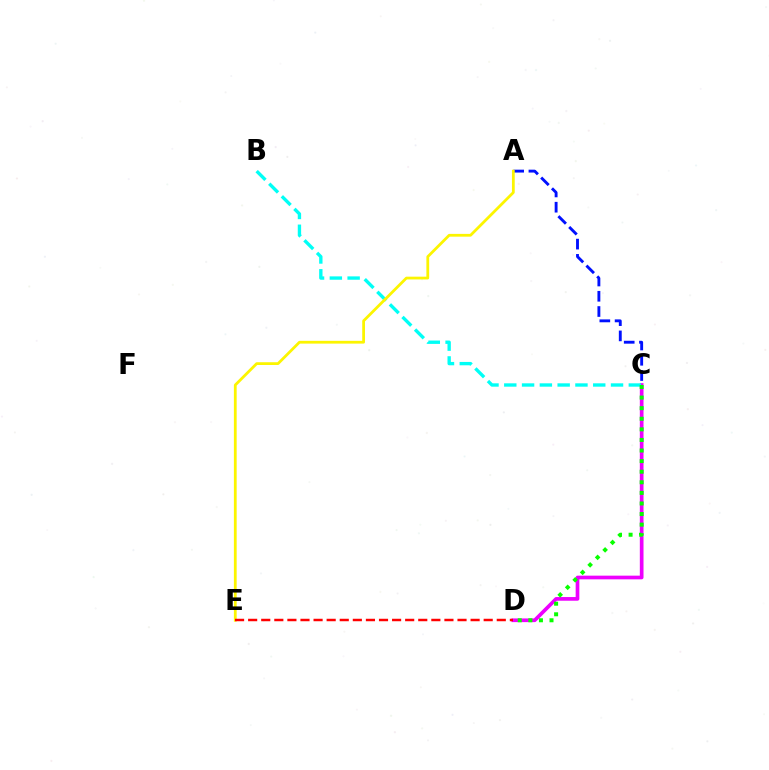{('C', 'D'): [{'color': '#ee00ff', 'line_style': 'solid', 'thickness': 2.66}, {'color': '#08ff00', 'line_style': 'dotted', 'thickness': 2.88}], ('B', 'C'): [{'color': '#00fff6', 'line_style': 'dashed', 'thickness': 2.42}], ('A', 'C'): [{'color': '#0010ff', 'line_style': 'dashed', 'thickness': 2.07}], ('A', 'E'): [{'color': '#fcf500', 'line_style': 'solid', 'thickness': 1.99}], ('D', 'E'): [{'color': '#ff0000', 'line_style': 'dashed', 'thickness': 1.78}]}